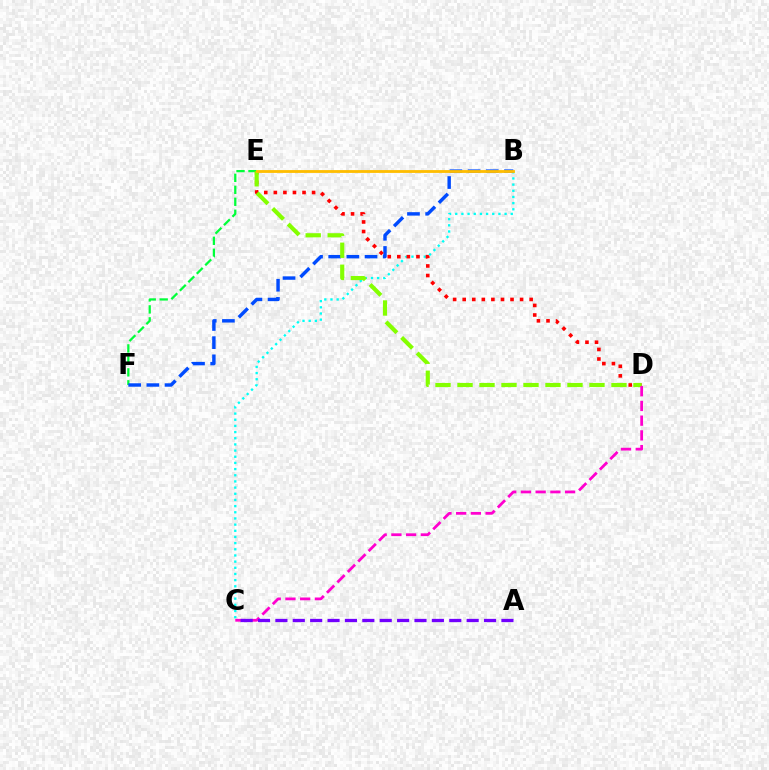{('B', 'C'): [{'color': '#00fff6', 'line_style': 'dotted', 'thickness': 1.68}], ('E', 'F'): [{'color': '#00ff39', 'line_style': 'dashed', 'thickness': 1.63}], ('B', 'F'): [{'color': '#004bff', 'line_style': 'dashed', 'thickness': 2.47}], ('D', 'E'): [{'color': '#ff0000', 'line_style': 'dotted', 'thickness': 2.6}, {'color': '#84ff00', 'line_style': 'dashed', 'thickness': 2.99}], ('B', 'E'): [{'color': '#ffbd00', 'line_style': 'solid', 'thickness': 2.03}], ('C', 'D'): [{'color': '#ff00cf', 'line_style': 'dashed', 'thickness': 2.0}], ('A', 'C'): [{'color': '#7200ff', 'line_style': 'dashed', 'thickness': 2.36}]}